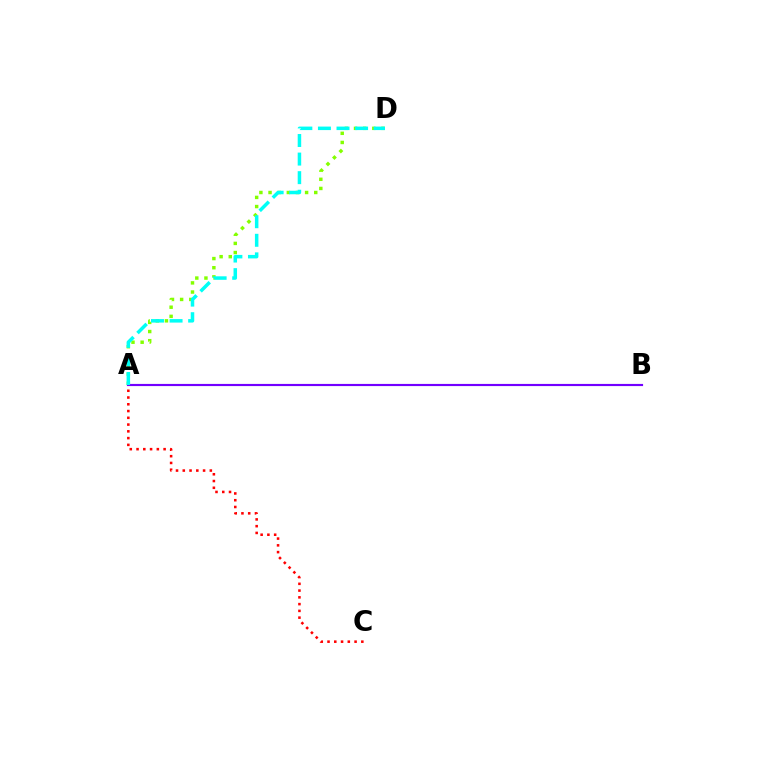{('A', 'D'): [{'color': '#84ff00', 'line_style': 'dotted', 'thickness': 2.48}, {'color': '#00fff6', 'line_style': 'dashed', 'thickness': 2.52}], ('A', 'C'): [{'color': '#ff0000', 'line_style': 'dotted', 'thickness': 1.84}], ('A', 'B'): [{'color': '#7200ff', 'line_style': 'solid', 'thickness': 1.55}]}